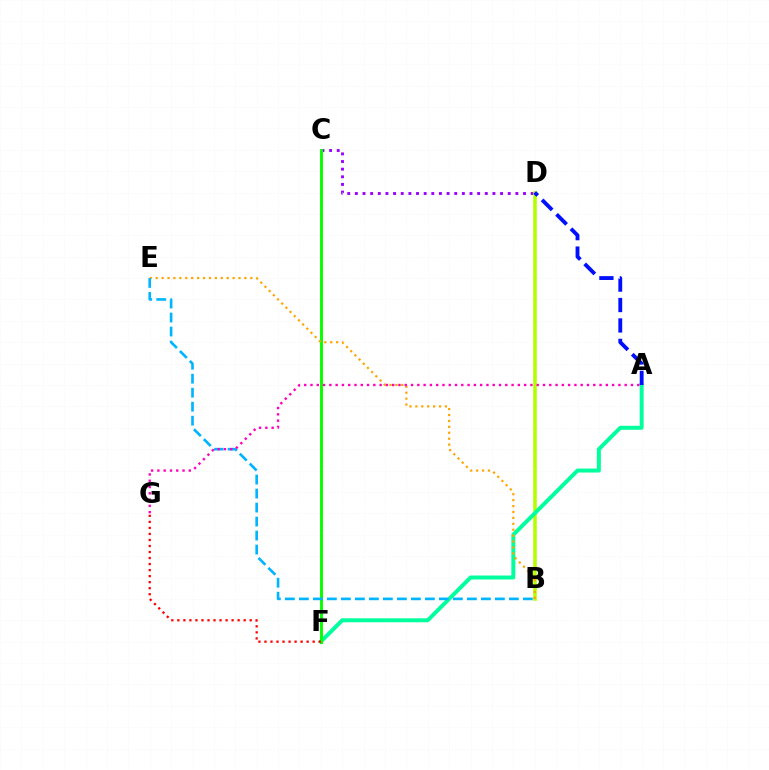{('C', 'D'): [{'color': '#9b00ff', 'line_style': 'dotted', 'thickness': 2.08}], ('B', 'D'): [{'color': '#b3ff00', 'line_style': 'solid', 'thickness': 2.57}], ('A', 'F'): [{'color': '#00ff9d', 'line_style': 'solid', 'thickness': 2.85}], ('C', 'F'): [{'color': '#08ff00', 'line_style': 'solid', 'thickness': 2.12}], ('B', 'E'): [{'color': '#ffa500', 'line_style': 'dotted', 'thickness': 1.61}, {'color': '#00b5ff', 'line_style': 'dashed', 'thickness': 1.9}], ('F', 'G'): [{'color': '#ff0000', 'line_style': 'dotted', 'thickness': 1.64}], ('A', 'G'): [{'color': '#ff00bd', 'line_style': 'dotted', 'thickness': 1.71}], ('A', 'D'): [{'color': '#0010ff', 'line_style': 'dashed', 'thickness': 2.77}]}